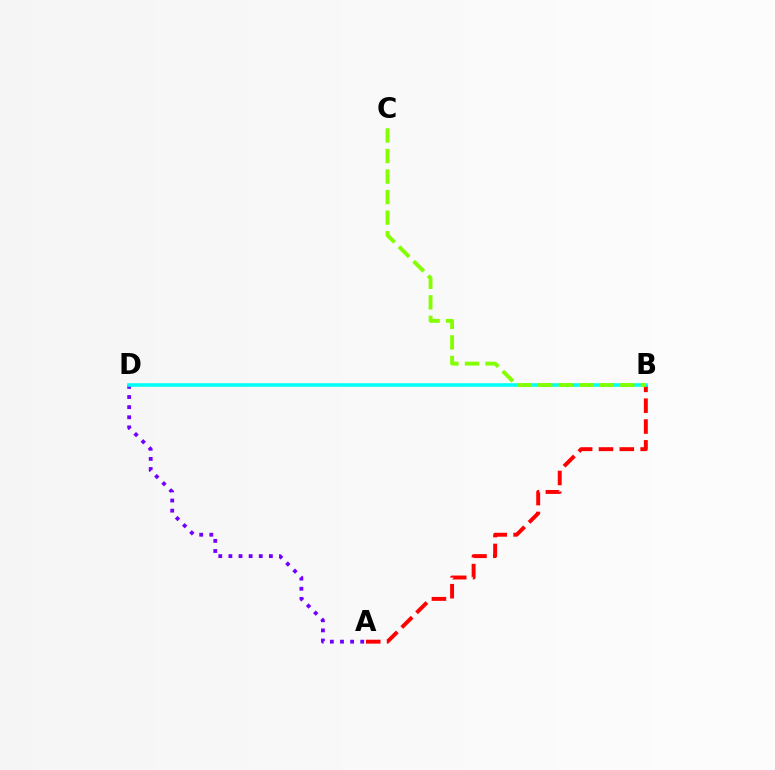{('A', 'B'): [{'color': '#ff0000', 'line_style': 'dashed', 'thickness': 2.83}], ('A', 'D'): [{'color': '#7200ff', 'line_style': 'dotted', 'thickness': 2.75}], ('B', 'D'): [{'color': '#00fff6', 'line_style': 'solid', 'thickness': 2.57}], ('B', 'C'): [{'color': '#84ff00', 'line_style': 'dashed', 'thickness': 2.79}]}